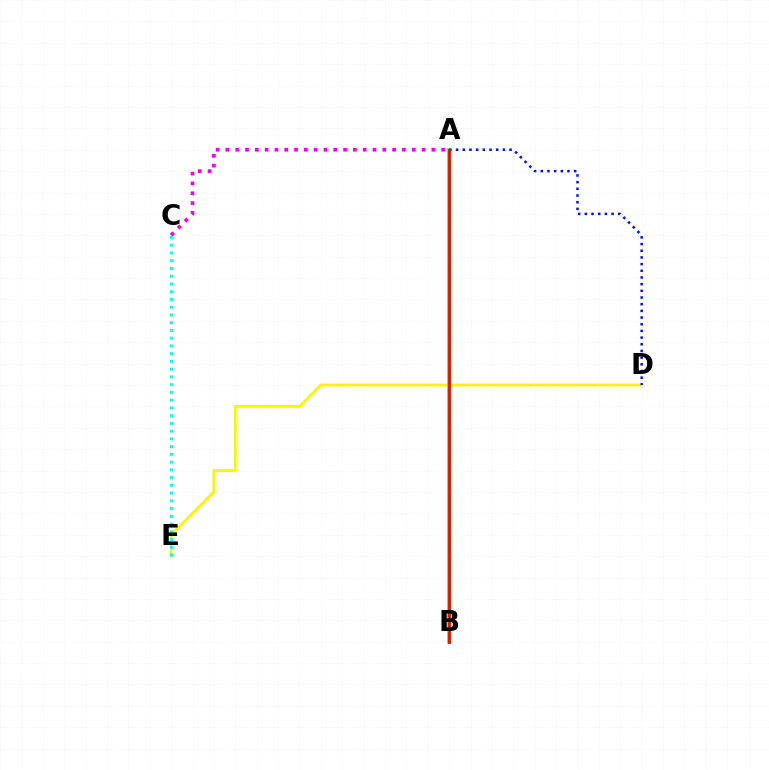{('D', 'E'): [{'color': '#fcf500', 'line_style': 'solid', 'thickness': 2.02}], ('A', 'C'): [{'color': '#ee00ff', 'line_style': 'dotted', 'thickness': 2.66}], ('A', 'B'): [{'color': '#08ff00', 'line_style': 'solid', 'thickness': 2.53}, {'color': '#ff0000', 'line_style': 'solid', 'thickness': 1.94}], ('C', 'E'): [{'color': '#00fff6', 'line_style': 'dotted', 'thickness': 2.1}], ('A', 'D'): [{'color': '#0010ff', 'line_style': 'dotted', 'thickness': 1.82}]}